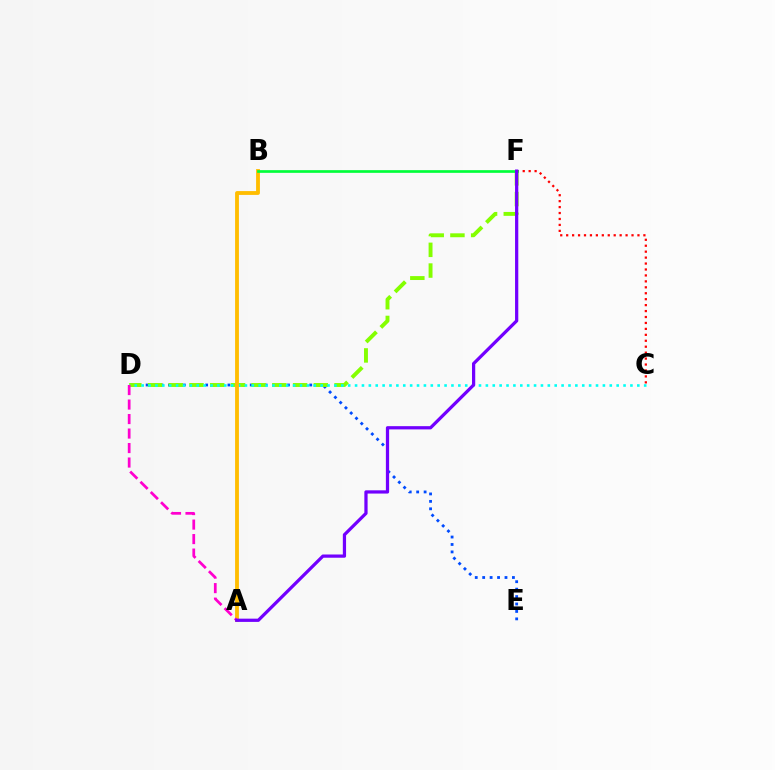{('D', 'E'): [{'color': '#004bff', 'line_style': 'dotted', 'thickness': 2.02}], ('D', 'F'): [{'color': '#84ff00', 'line_style': 'dashed', 'thickness': 2.81}], ('C', 'D'): [{'color': '#00fff6', 'line_style': 'dotted', 'thickness': 1.87}], ('C', 'F'): [{'color': '#ff0000', 'line_style': 'dotted', 'thickness': 1.61}], ('A', 'B'): [{'color': '#ffbd00', 'line_style': 'solid', 'thickness': 2.76}], ('B', 'F'): [{'color': '#00ff39', 'line_style': 'solid', 'thickness': 1.93}], ('A', 'D'): [{'color': '#ff00cf', 'line_style': 'dashed', 'thickness': 1.97}], ('A', 'F'): [{'color': '#7200ff', 'line_style': 'solid', 'thickness': 2.33}]}